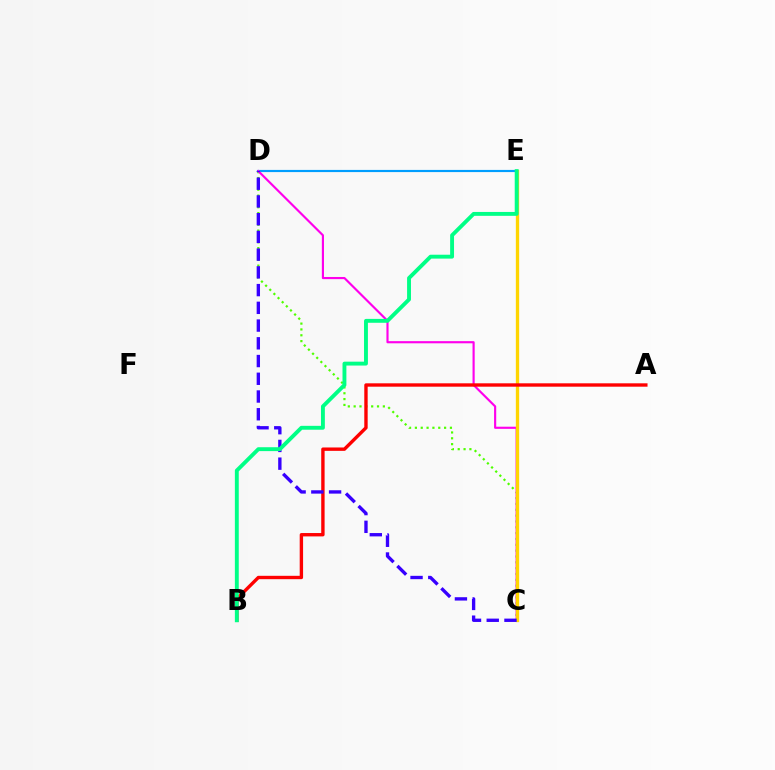{('C', 'D'): [{'color': '#4fff00', 'line_style': 'dotted', 'thickness': 1.59}, {'color': '#ff00ed', 'line_style': 'solid', 'thickness': 1.55}, {'color': '#3700ff', 'line_style': 'dashed', 'thickness': 2.41}], ('D', 'E'): [{'color': '#009eff', 'line_style': 'solid', 'thickness': 1.56}], ('C', 'E'): [{'color': '#ffd500', 'line_style': 'solid', 'thickness': 2.39}], ('A', 'B'): [{'color': '#ff0000', 'line_style': 'solid', 'thickness': 2.43}], ('B', 'E'): [{'color': '#00ff86', 'line_style': 'solid', 'thickness': 2.8}]}